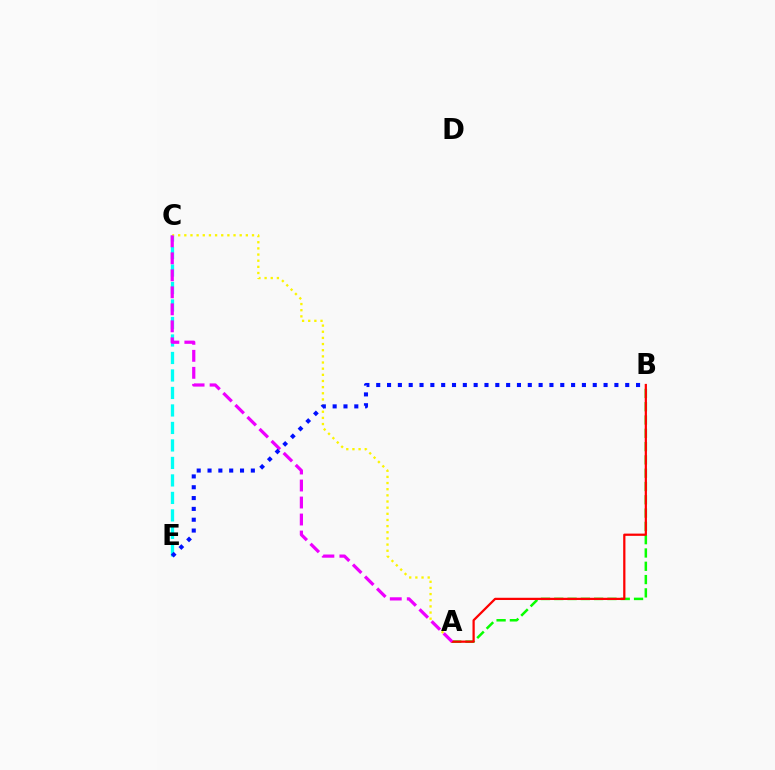{('C', 'E'): [{'color': '#00fff6', 'line_style': 'dashed', 'thickness': 2.38}], ('A', 'C'): [{'color': '#fcf500', 'line_style': 'dotted', 'thickness': 1.67}, {'color': '#ee00ff', 'line_style': 'dashed', 'thickness': 2.31}], ('A', 'B'): [{'color': '#08ff00', 'line_style': 'dashed', 'thickness': 1.81}, {'color': '#ff0000', 'line_style': 'solid', 'thickness': 1.61}], ('B', 'E'): [{'color': '#0010ff', 'line_style': 'dotted', 'thickness': 2.94}]}